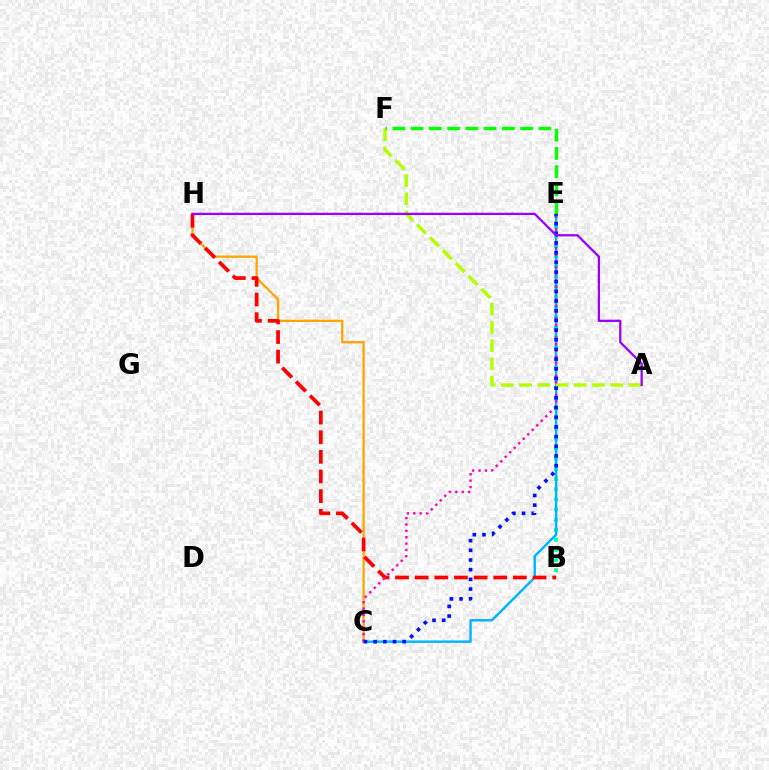{('B', 'E'): [{'color': '#00ff9d', 'line_style': 'dotted', 'thickness': 2.75}], ('C', 'E'): [{'color': '#00b5ff', 'line_style': 'solid', 'thickness': 1.74}, {'color': '#ff00bd', 'line_style': 'dotted', 'thickness': 1.73}, {'color': '#0010ff', 'line_style': 'dotted', 'thickness': 2.63}], ('C', 'H'): [{'color': '#ffa500', 'line_style': 'solid', 'thickness': 1.65}], ('A', 'F'): [{'color': '#b3ff00', 'line_style': 'dashed', 'thickness': 2.48}], ('B', 'H'): [{'color': '#ff0000', 'line_style': 'dashed', 'thickness': 2.67}], ('E', 'F'): [{'color': '#08ff00', 'line_style': 'dashed', 'thickness': 2.48}], ('A', 'H'): [{'color': '#9b00ff', 'line_style': 'solid', 'thickness': 1.63}]}